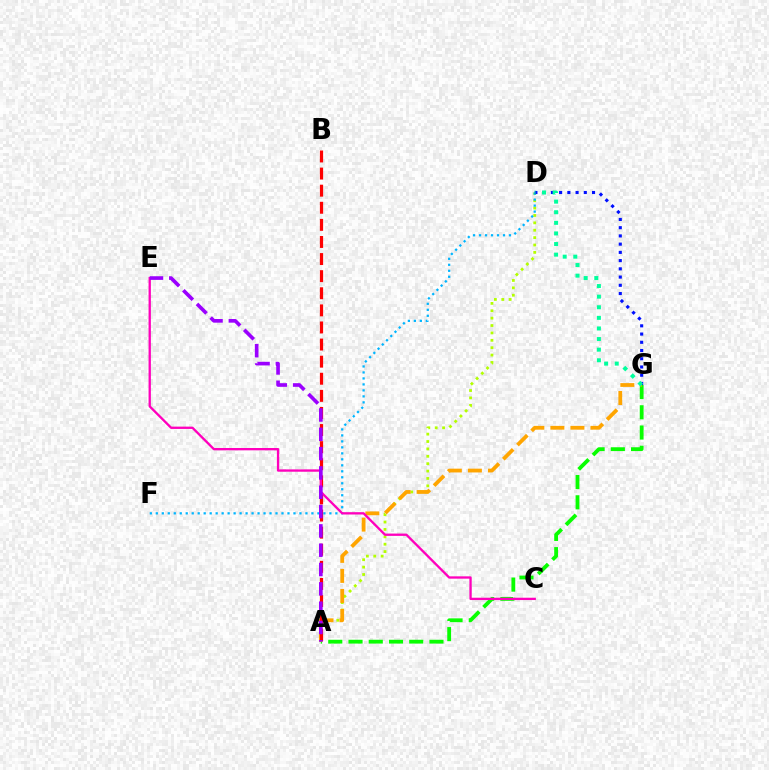{('A', 'G'): [{'color': '#08ff00', 'line_style': 'dashed', 'thickness': 2.75}, {'color': '#ffa500', 'line_style': 'dashed', 'thickness': 2.72}], ('A', 'D'): [{'color': '#b3ff00', 'line_style': 'dotted', 'thickness': 2.01}], ('D', 'F'): [{'color': '#00b5ff', 'line_style': 'dotted', 'thickness': 1.63}], ('D', 'G'): [{'color': '#0010ff', 'line_style': 'dotted', 'thickness': 2.24}, {'color': '#00ff9d', 'line_style': 'dotted', 'thickness': 2.88}], ('A', 'B'): [{'color': '#ff0000', 'line_style': 'dashed', 'thickness': 2.32}], ('C', 'E'): [{'color': '#ff00bd', 'line_style': 'solid', 'thickness': 1.67}], ('A', 'E'): [{'color': '#9b00ff', 'line_style': 'dashed', 'thickness': 2.62}]}